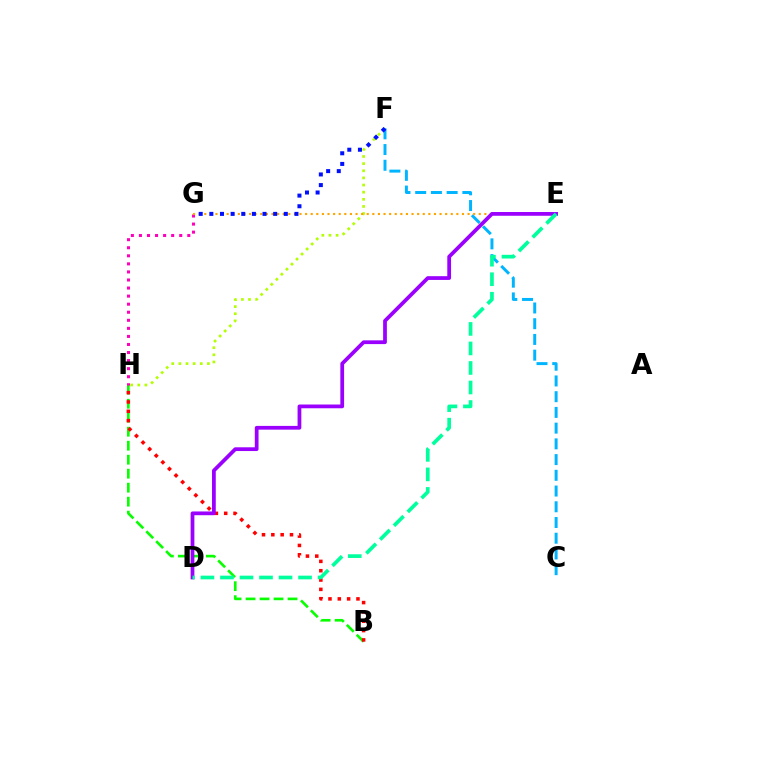{('B', 'H'): [{'color': '#08ff00', 'line_style': 'dashed', 'thickness': 1.9}, {'color': '#ff0000', 'line_style': 'dotted', 'thickness': 2.54}], ('F', 'H'): [{'color': '#b3ff00', 'line_style': 'dotted', 'thickness': 1.94}], ('G', 'H'): [{'color': '#ff00bd', 'line_style': 'dotted', 'thickness': 2.19}], ('C', 'F'): [{'color': '#00b5ff', 'line_style': 'dashed', 'thickness': 2.14}], ('E', 'G'): [{'color': '#ffa500', 'line_style': 'dotted', 'thickness': 1.52}], ('F', 'G'): [{'color': '#0010ff', 'line_style': 'dotted', 'thickness': 2.89}], ('D', 'E'): [{'color': '#9b00ff', 'line_style': 'solid', 'thickness': 2.7}, {'color': '#00ff9d', 'line_style': 'dashed', 'thickness': 2.65}]}